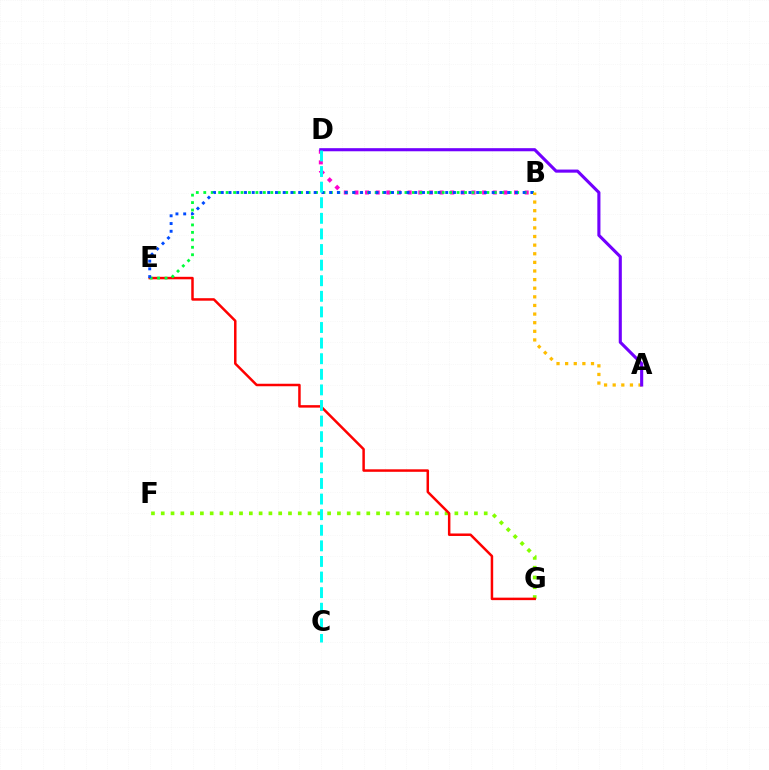{('F', 'G'): [{'color': '#84ff00', 'line_style': 'dotted', 'thickness': 2.66}], ('B', 'D'): [{'color': '#ff00cf', 'line_style': 'dotted', 'thickness': 2.89}], ('E', 'G'): [{'color': '#ff0000', 'line_style': 'solid', 'thickness': 1.79}], ('B', 'E'): [{'color': '#00ff39', 'line_style': 'dotted', 'thickness': 2.02}, {'color': '#004bff', 'line_style': 'dotted', 'thickness': 2.1}], ('A', 'B'): [{'color': '#ffbd00', 'line_style': 'dotted', 'thickness': 2.34}], ('A', 'D'): [{'color': '#7200ff', 'line_style': 'solid', 'thickness': 2.23}], ('C', 'D'): [{'color': '#00fff6', 'line_style': 'dashed', 'thickness': 2.12}]}